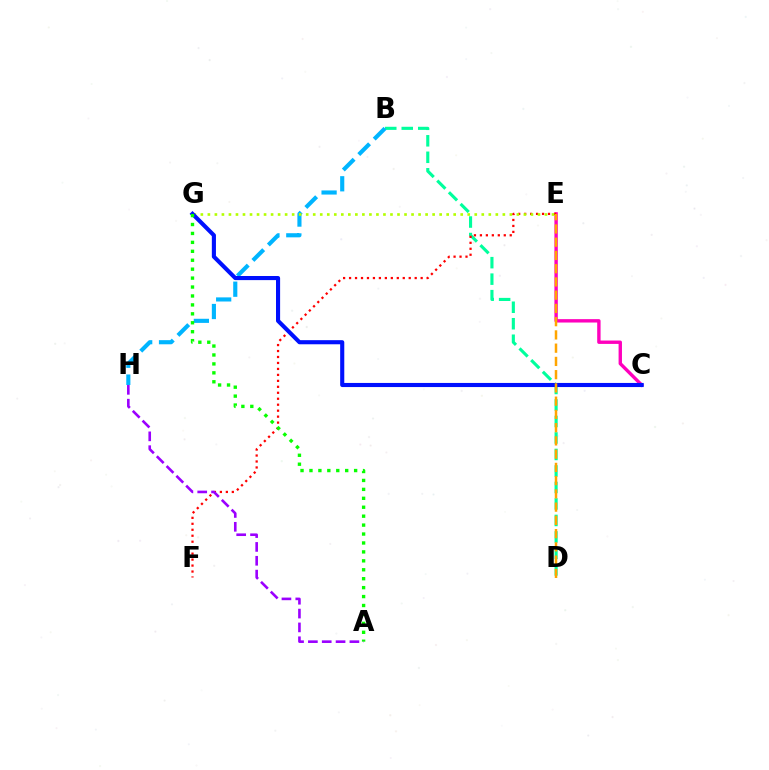{('B', 'D'): [{'color': '#00ff9d', 'line_style': 'dashed', 'thickness': 2.24}], ('C', 'E'): [{'color': '#ff00bd', 'line_style': 'solid', 'thickness': 2.44}], ('B', 'H'): [{'color': '#00b5ff', 'line_style': 'dashed', 'thickness': 2.97}], ('E', 'F'): [{'color': '#ff0000', 'line_style': 'dotted', 'thickness': 1.62}], ('E', 'G'): [{'color': '#b3ff00', 'line_style': 'dotted', 'thickness': 1.91}], ('C', 'G'): [{'color': '#0010ff', 'line_style': 'solid', 'thickness': 2.96}], ('A', 'G'): [{'color': '#08ff00', 'line_style': 'dotted', 'thickness': 2.43}], ('A', 'H'): [{'color': '#9b00ff', 'line_style': 'dashed', 'thickness': 1.88}], ('D', 'E'): [{'color': '#ffa500', 'line_style': 'dashed', 'thickness': 1.8}]}